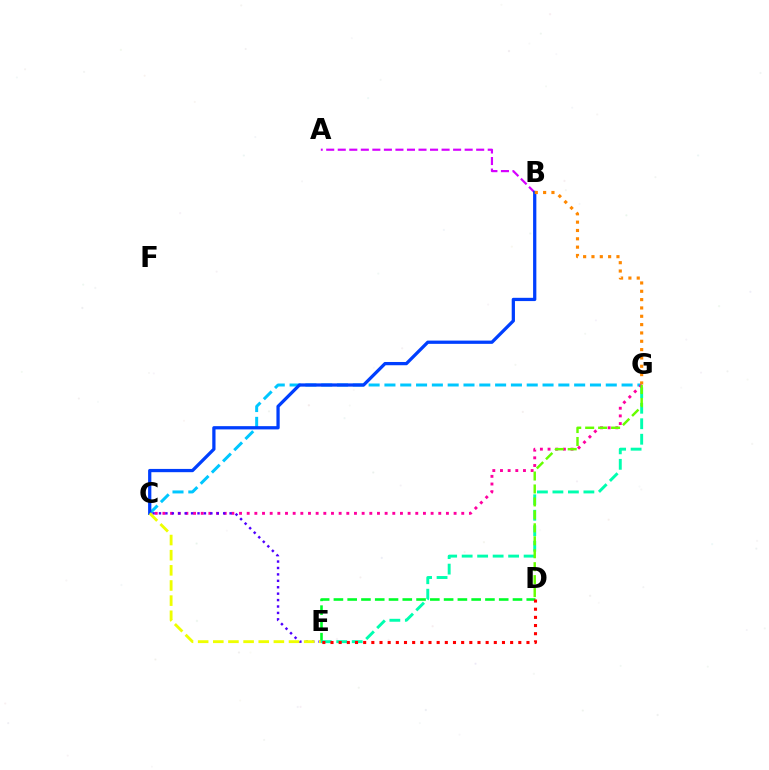{('C', 'G'): [{'color': '#00c7ff', 'line_style': 'dashed', 'thickness': 2.15}, {'color': '#ff00a0', 'line_style': 'dotted', 'thickness': 2.08}], ('D', 'E'): [{'color': '#00ff27', 'line_style': 'dashed', 'thickness': 1.87}, {'color': '#ff0000', 'line_style': 'dotted', 'thickness': 2.22}], ('E', 'G'): [{'color': '#00ffaf', 'line_style': 'dashed', 'thickness': 2.1}], ('A', 'B'): [{'color': '#d600ff', 'line_style': 'dashed', 'thickness': 1.57}], ('B', 'C'): [{'color': '#003fff', 'line_style': 'solid', 'thickness': 2.34}], ('C', 'E'): [{'color': '#4f00ff', 'line_style': 'dotted', 'thickness': 1.74}, {'color': '#eeff00', 'line_style': 'dashed', 'thickness': 2.06}], ('D', 'G'): [{'color': '#66ff00', 'line_style': 'dashed', 'thickness': 1.76}], ('B', 'G'): [{'color': '#ff8800', 'line_style': 'dotted', 'thickness': 2.26}]}